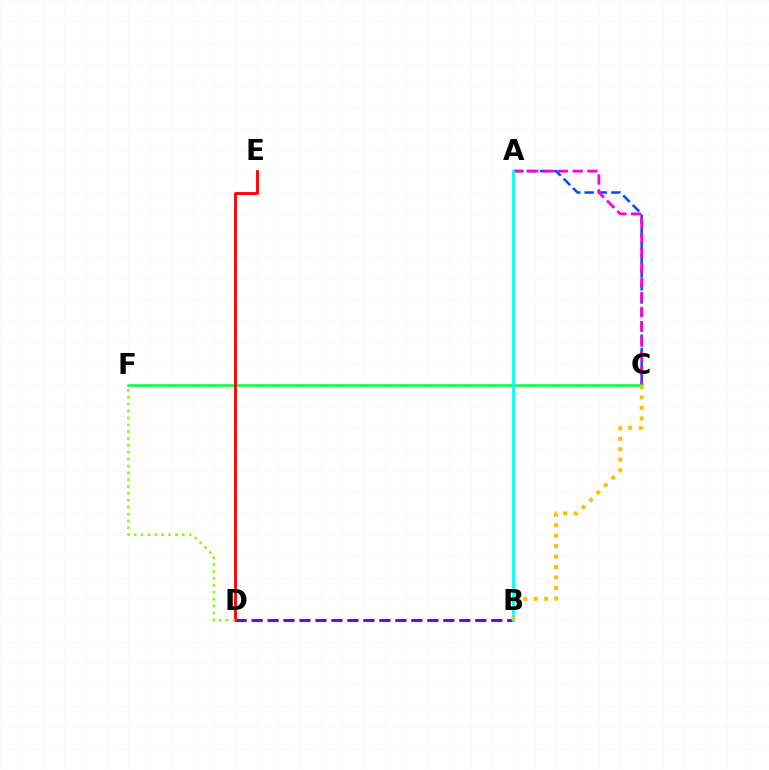{('A', 'C'): [{'color': '#004bff', 'line_style': 'dashed', 'thickness': 1.81}, {'color': '#ff00cf', 'line_style': 'dashed', 'thickness': 2.01}], ('B', 'D'): [{'color': '#7200ff', 'line_style': 'dashed', 'thickness': 2.17}], ('C', 'F'): [{'color': '#00ff39', 'line_style': 'solid', 'thickness': 1.82}], ('A', 'B'): [{'color': '#00fff6', 'line_style': 'solid', 'thickness': 1.99}], ('D', 'E'): [{'color': '#ff0000', 'line_style': 'solid', 'thickness': 2.06}], ('B', 'C'): [{'color': '#ffbd00', 'line_style': 'dotted', 'thickness': 2.84}], ('D', 'F'): [{'color': '#84ff00', 'line_style': 'dotted', 'thickness': 1.87}]}